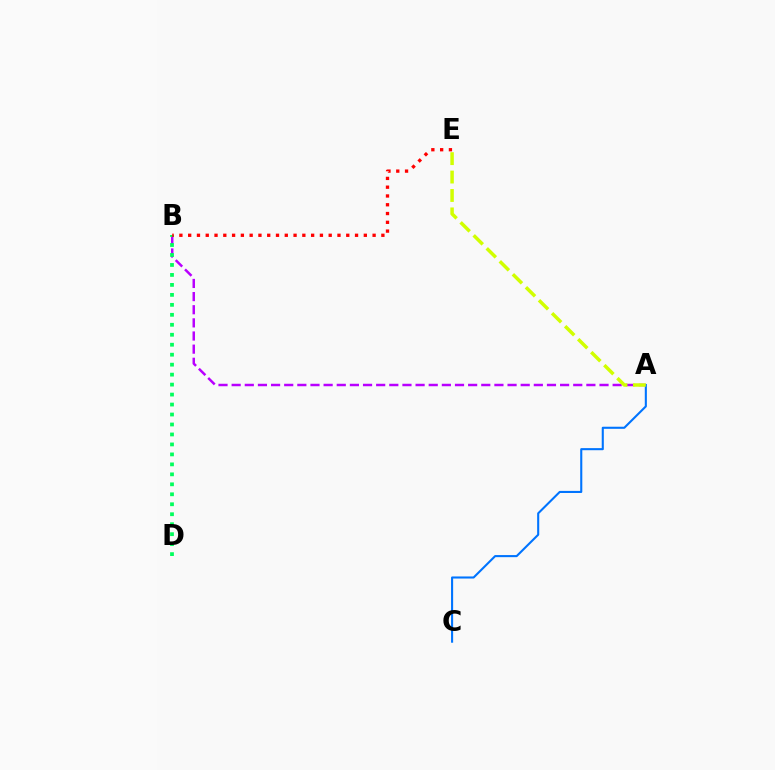{('A', 'B'): [{'color': '#b900ff', 'line_style': 'dashed', 'thickness': 1.78}], ('B', 'D'): [{'color': '#00ff5c', 'line_style': 'dotted', 'thickness': 2.71}], ('A', 'C'): [{'color': '#0074ff', 'line_style': 'solid', 'thickness': 1.51}], ('A', 'E'): [{'color': '#d1ff00', 'line_style': 'dashed', 'thickness': 2.5}], ('B', 'E'): [{'color': '#ff0000', 'line_style': 'dotted', 'thickness': 2.39}]}